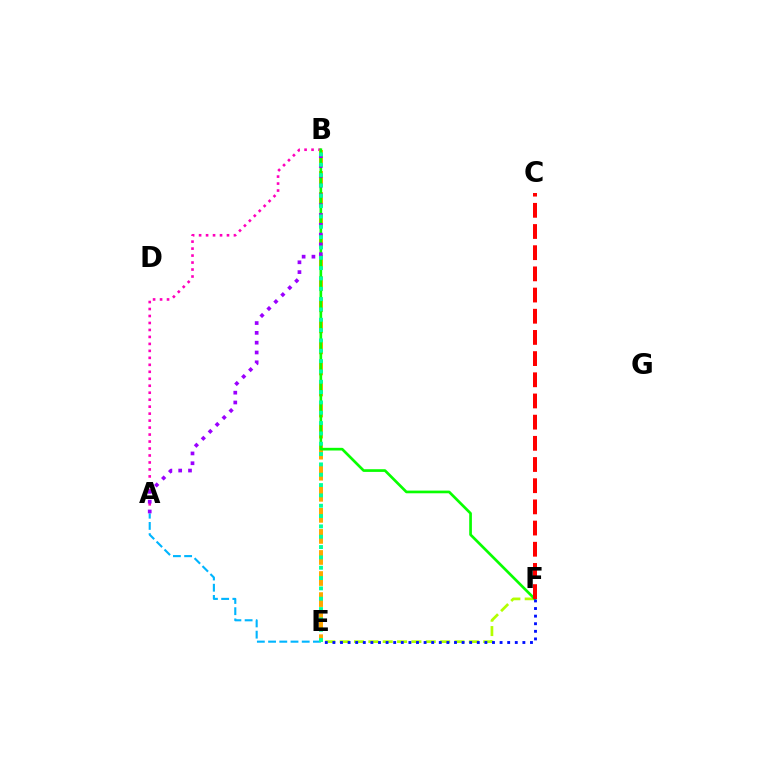{('E', 'F'): [{'color': '#b3ff00', 'line_style': 'dashed', 'thickness': 1.95}, {'color': '#0010ff', 'line_style': 'dotted', 'thickness': 2.06}], ('A', 'B'): [{'color': '#ff00bd', 'line_style': 'dotted', 'thickness': 1.89}, {'color': '#9b00ff', 'line_style': 'dotted', 'thickness': 2.67}], ('B', 'E'): [{'color': '#ffa500', 'line_style': 'dashed', 'thickness': 2.86}, {'color': '#00ff9d', 'line_style': 'dotted', 'thickness': 2.81}], ('B', 'F'): [{'color': '#08ff00', 'line_style': 'solid', 'thickness': 1.93}], ('C', 'F'): [{'color': '#ff0000', 'line_style': 'dashed', 'thickness': 2.88}], ('A', 'E'): [{'color': '#00b5ff', 'line_style': 'dashed', 'thickness': 1.52}]}